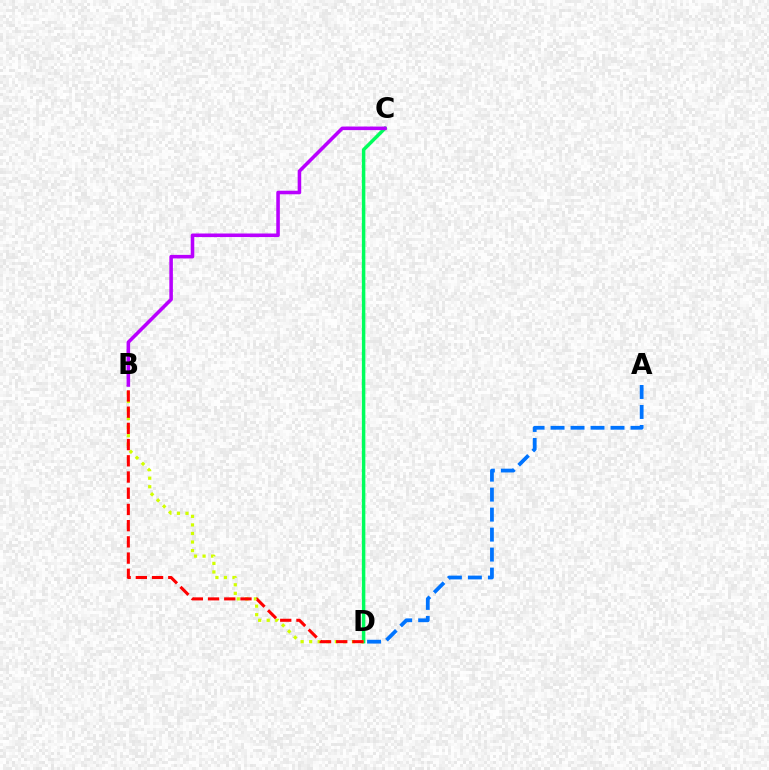{('C', 'D'): [{'color': '#00ff5c', 'line_style': 'solid', 'thickness': 2.49}], ('A', 'D'): [{'color': '#0074ff', 'line_style': 'dashed', 'thickness': 2.72}], ('B', 'D'): [{'color': '#d1ff00', 'line_style': 'dotted', 'thickness': 2.32}, {'color': '#ff0000', 'line_style': 'dashed', 'thickness': 2.2}], ('B', 'C'): [{'color': '#b900ff', 'line_style': 'solid', 'thickness': 2.56}]}